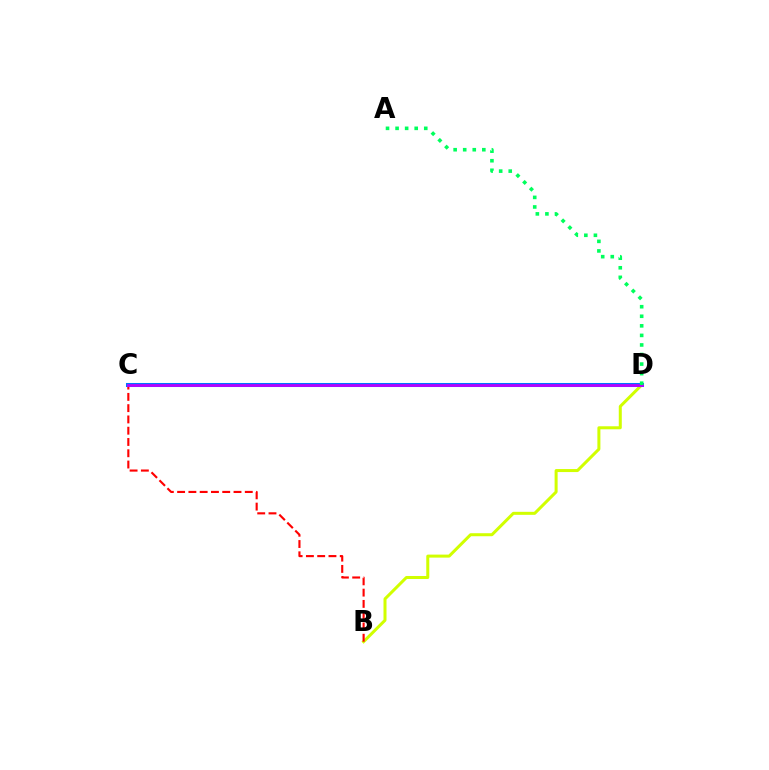{('B', 'D'): [{'color': '#d1ff00', 'line_style': 'solid', 'thickness': 2.17}], ('B', 'C'): [{'color': '#ff0000', 'line_style': 'dashed', 'thickness': 1.53}], ('C', 'D'): [{'color': '#0074ff', 'line_style': 'solid', 'thickness': 2.91}, {'color': '#b900ff', 'line_style': 'solid', 'thickness': 2.0}], ('A', 'D'): [{'color': '#00ff5c', 'line_style': 'dotted', 'thickness': 2.6}]}